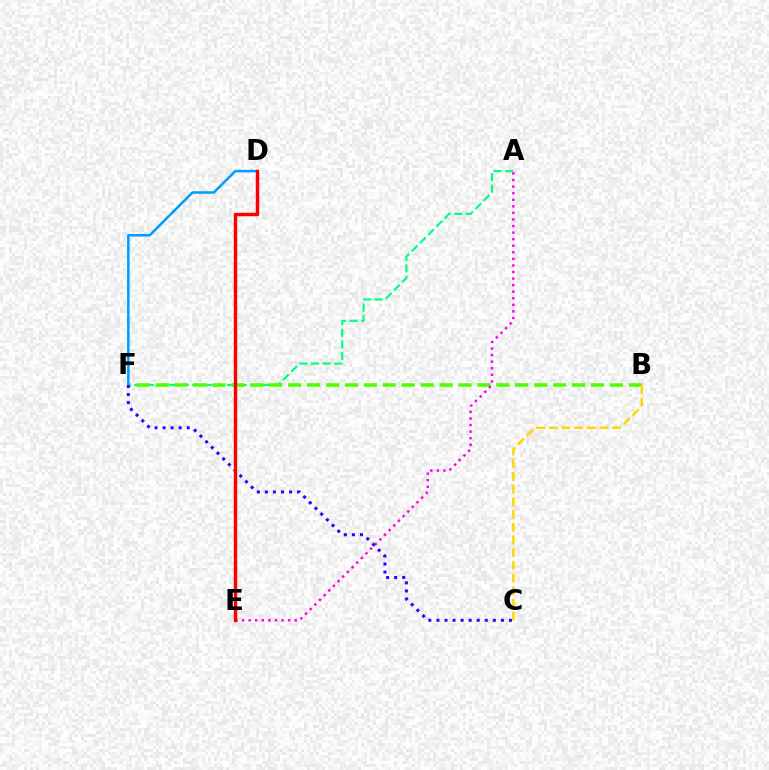{('A', 'F'): [{'color': '#00ff86', 'line_style': 'dashed', 'thickness': 1.58}], ('B', 'F'): [{'color': '#4fff00', 'line_style': 'dashed', 'thickness': 2.57}], ('A', 'E'): [{'color': '#ff00ed', 'line_style': 'dotted', 'thickness': 1.78}], ('D', 'F'): [{'color': '#009eff', 'line_style': 'solid', 'thickness': 1.82}], ('C', 'F'): [{'color': '#3700ff', 'line_style': 'dotted', 'thickness': 2.19}], ('B', 'C'): [{'color': '#ffd500', 'line_style': 'dashed', 'thickness': 1.72}], ('D', 'E'): [{'color': '#ff0000', 'line_style': 'solid', 'thickness': 2.48}]}